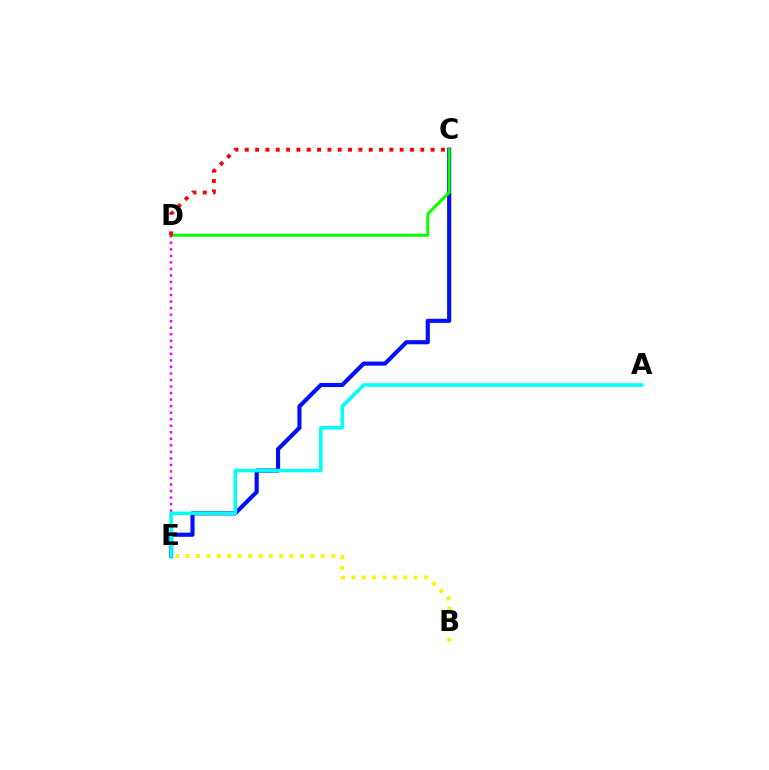{('C', 'E'): [{'color': '#0010ff', 'line_style': 'solid', 'thickness': 2.98}], ('C', 'D'): [{'color': '#08ff00', 'line_style': 'solid', 'thickness': 2.15}, {'color': '#ff0000', 'line_style': 'dotted', 'thickness': 2.81}], ('D', 'E'): [{'color': '#ee00ff', 'line_style': 'dotted', 'thickness': 1.78}], ('B', 'E'): [{'color': '#fcf500', 'line_style': 'dotted', 'thickness': 2.82}], ('A', 'E'): [{'color': '#00fff6', 'line_style': 'solid', 'thickness': 2.56}]}